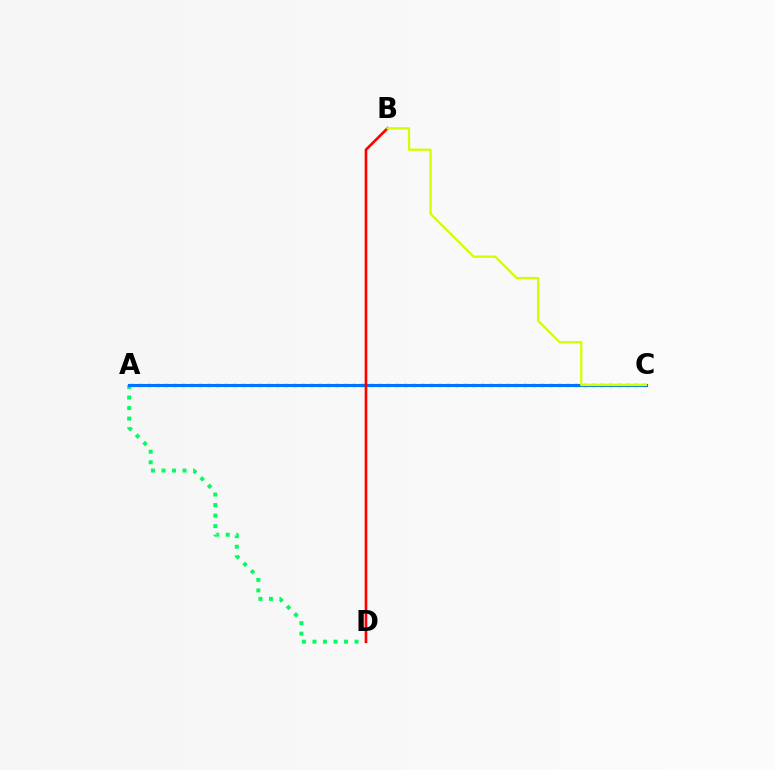{('A', 'D'): [{'color': '#00ff5c', 'line_style': 'dotted', 'thickness': 2.86}], ('A', 'C'): [{'color': '#b900ff', 'line_style': 'dotted', 'thickness': 2.32}, {'color': '#0074ff', 'line_style': 'solid', 'thickness': 2.22}], ('B', 'D'): [{'color': '#ff0000', 'line_style': 'solid', 'thickness': 1.91}], ('B', 'C'): [{'color': '#d1ff00', 'line_style': 'solid', 'thickness': 1.64}]}